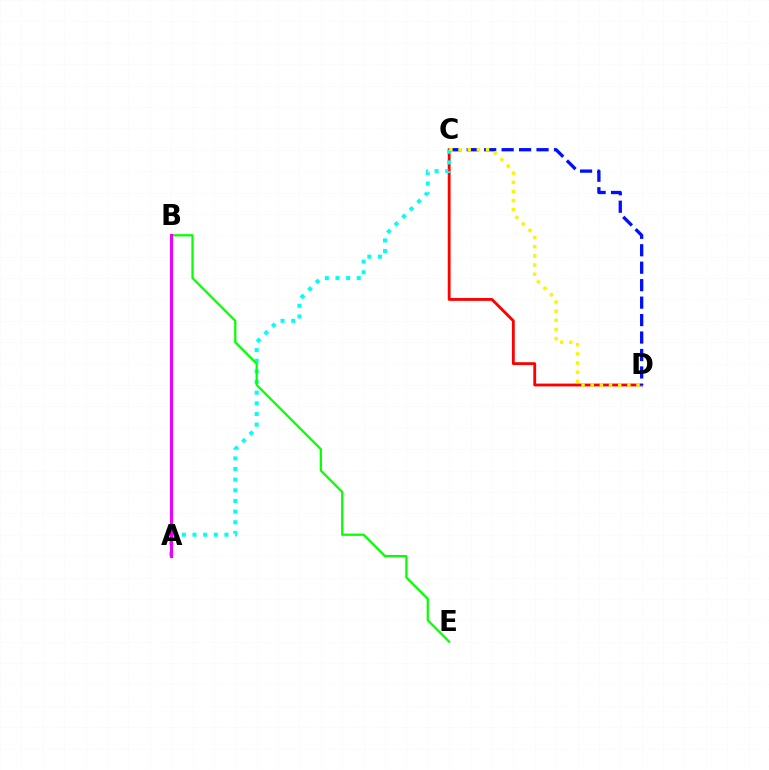{('C', 'D'): [{'color': '#ff0000', 'line_style': 'solid', 'thickness': 2.04}, {'color': '#0010ff', 'line_style': 'dashed', 'thickness': 2.37}, {'color': '#fcf500', 'line_style': 'dotted', 'thickness': 2.49}], ('A', 'C'): [{'color': '#00fff6', 'line_style': 'dotted', 'thickness': 2.89}], ('B', 'E'): [{'color': '#08ff00', 'line_style': 'solid', 'thickness': 1.61}], ('A', 'B'): [{'color': '#ee00ff', 'line_style': 'solid', 'thickness': 2.2}]}